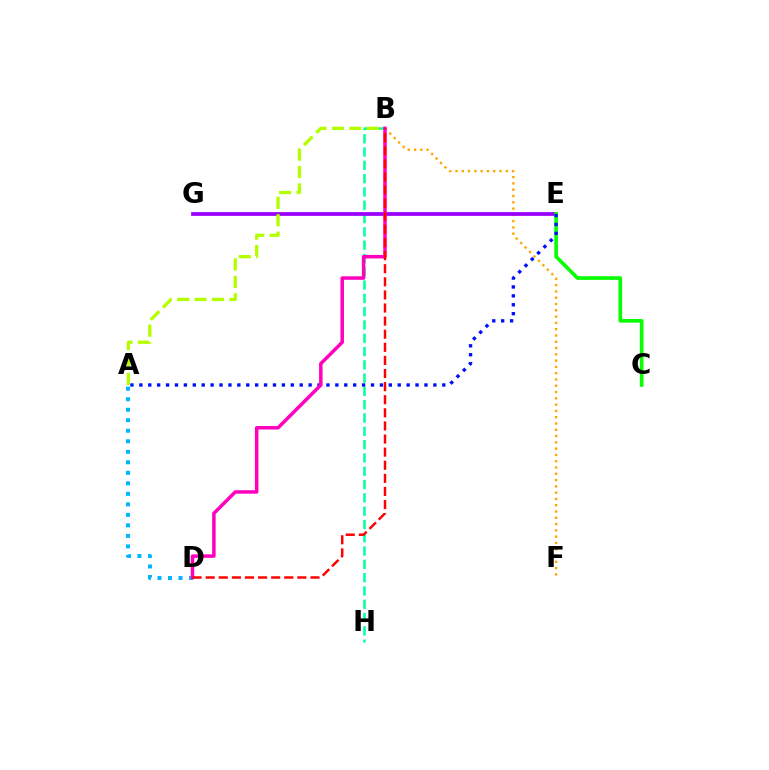{('B', 'F'): [{'color': '#ffa500', 'line_style': 'dotted', 'thickness': 1.71}], ('B', 'H'): [{'color': '#00ff9d', 'line_style': 'dashed', 'thickness': 1.81}], ('A', 'D'): [{'color': '#00b5ff', 'line_style': 'dotted', 'thickness': 2.86}], ('E', 'G'): [{'color': '#9b00ff', 'line_style': 'solid', 'thickness': 2.7}], ('A', 'B'): [{'color': '#b3ff00', 'line_style': 'dashed', 'thickness': 2.36}], ('C', 'E'): [{'color': '#08ff00', 'line_style': 'solid', 'thickness': 2.62}], ('A', 'E'): [{'color': '#0010ff', 'line_style': 'dotted', 'thickness': 2.42}], ('B', 'D'): [{'color': '#ff00bd', 'line_style': 'solid', 'thickness': 2.52}, {'color': '#ff0000', 'line_style': 'dashed', 'thickness': 1.78}]}